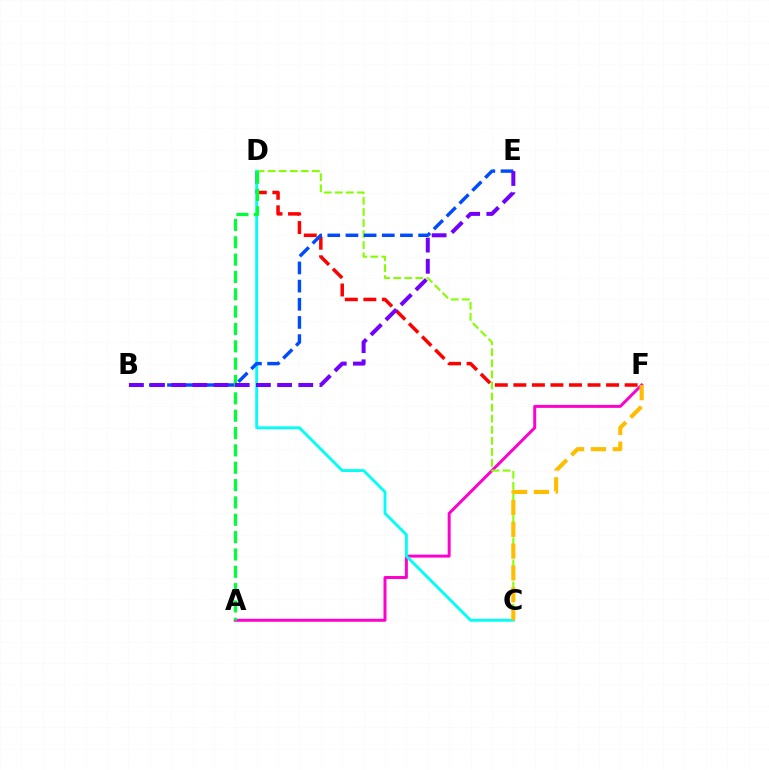{('A', 'F'): [{'color': '#ff00cf', 'line_style': 'solid', 'thickness': 2.14}], ('C', 'D'): [{'color': '#84ff00', 'line_style': 'dashed', 'thickness': 1.5}, {'color': '#00fff6', 'line_style': 'solid', 'thickness': 2.06}], ('D', 'F'): [{'color': '#ff0000', 'line_style': 'dashed', 'thickness': 2.52}], ('B', 'E'): [{'color': '#004bff', 'line_style': 'dashed', 'thickness': 2.47}, {'color': '#7200ff', 'line_style': 'dashed', 'thickness': 2.88}], ('A', 'D'): [{'color': '#00ff39', 'line_style': 'dashed', 'thickness': 2.36}], ('C', 'F'): [{'color': '#ffbd00', 'line_style': 'dashed', 'thickness': 2.96}]}